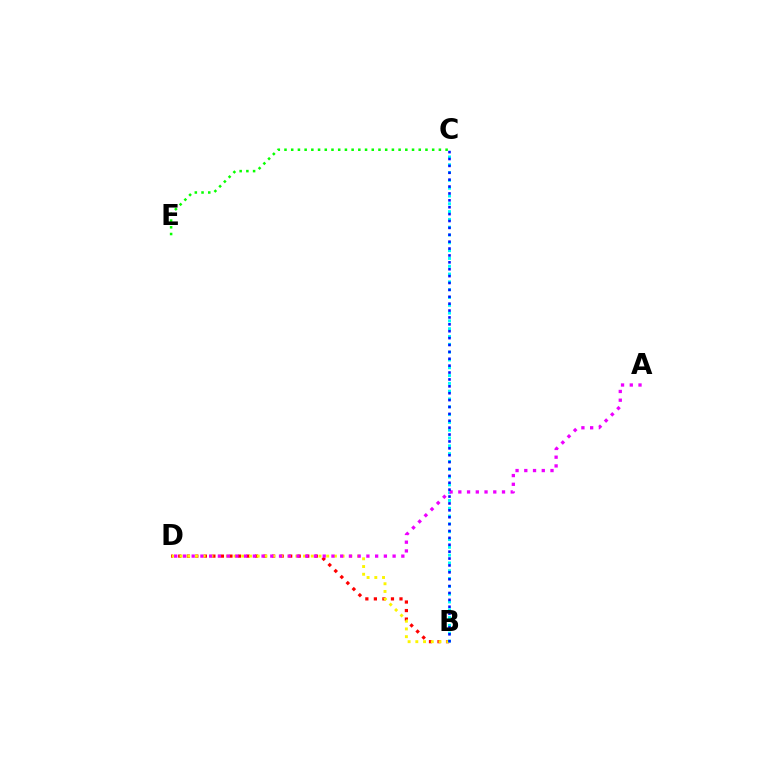{('C', 'E'): [{'color': '#08ff00', 'line_style': 'dotted', 'thickness': 1.82}], ('B', 'D'): [{'color': '#ff0000', 'line_style': 'dotted', 'thickness': 2.32}, {'color': '#fcf500', 'line_style': 'dotted', 'thickness': 2.1}], ('B', 'C'): [{'color': '#00fff6', 'line_style': 'dotted', 'thickness': 2.12}, {'color': '#0010ff', 'line_style': 'dotted', 'thickness': 1.87}], ('A', 'D'): [{'color': '#ee00ff', 'line_style': 'dotted', 'thickness': 2.37}]}